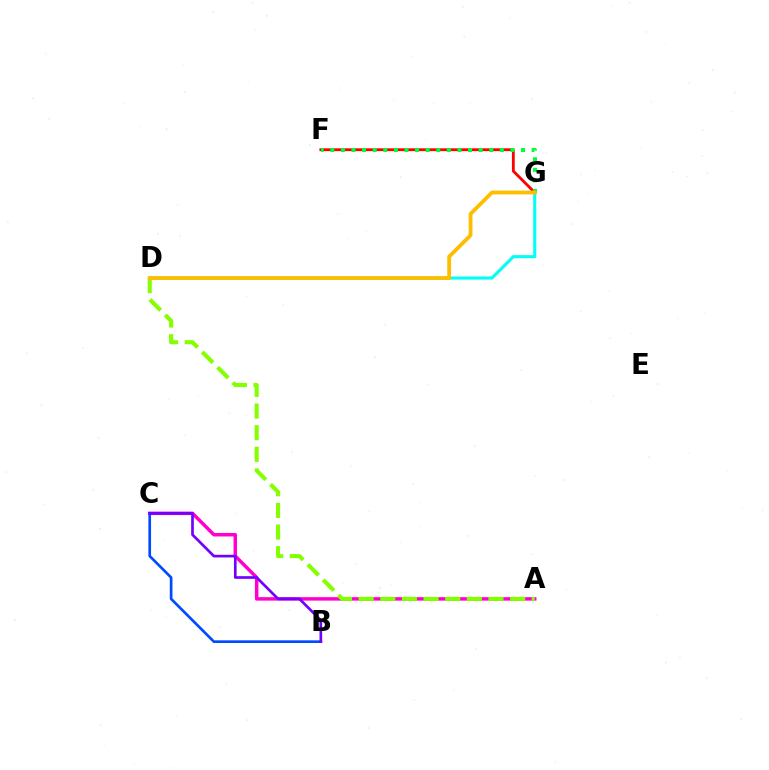{('F', 'G'): [{'color': '#ff0000', 'line_style': 'solid', 'thickness': 2.02}, {'color': '#00ff39', 'line_style': 'dotted', 'thickness': 2.88}], ('A', 'C'): [{'color': '#ff00cf', 'line_style': 'solid', 'thickness': 2.5}], ('B', 'C'): [{'color': '#004bff', 'line_style': 'solid', 'thickness': 1.93}, {'color': '#7200ff', 'line_style': 'solid', 'thickness': 1.92}], ('A', 'D'): [{'color': '#84ff00', 'line_style': 'dashed', 'thickness': 2.94}], ('D', 'G'): [{'color': '#00fff6', 'line_style': 'solid', 'thickness': 2.22}, {'color': '#ffbd00', 'line_style': 'solid', 'thickness': 2.75}]}